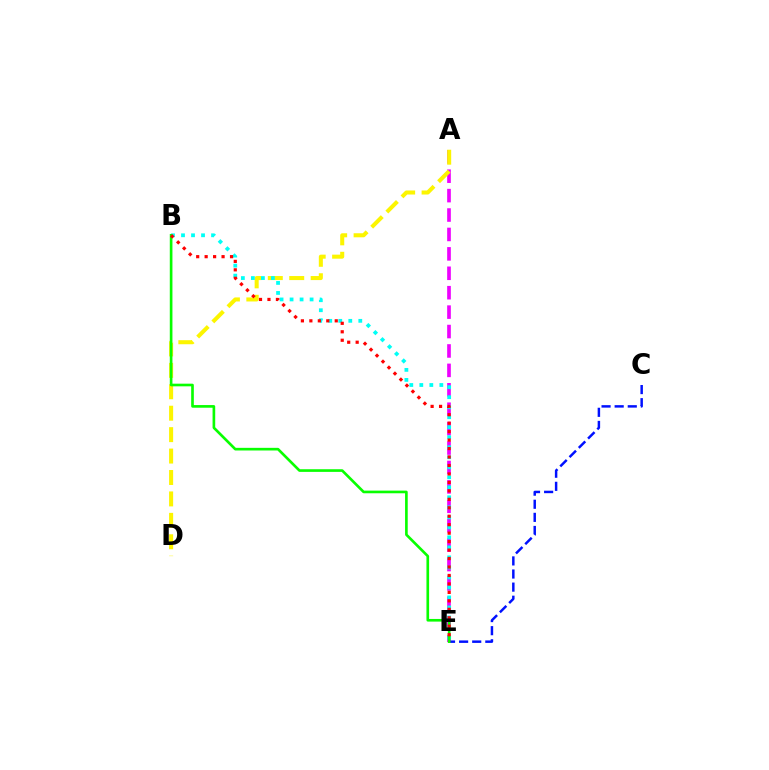{('A', 'E'): [{'color': '#ee00ff', 'line_style': 'dashed', 'thickness': 2.64}], ('A', 'D'): [{'color': '#fcf500', 'line_style': 'dashed', 'thickness': 2.91}], ('C', 'E'): [{'color': '#0010ff', 'line_style': 'dashed', 'thickness': 1.78}], ('B', 'E'): [{'color': '#00fff6', 'line_style': 'dotted', 'thickness': 2.72}, {'color': '#08ff00', 'line_style': 'solid', 'thickness': 1.91}, {'color': '#ff0000', 'line_style': 'dotted', 'thickness': 2.3}]}